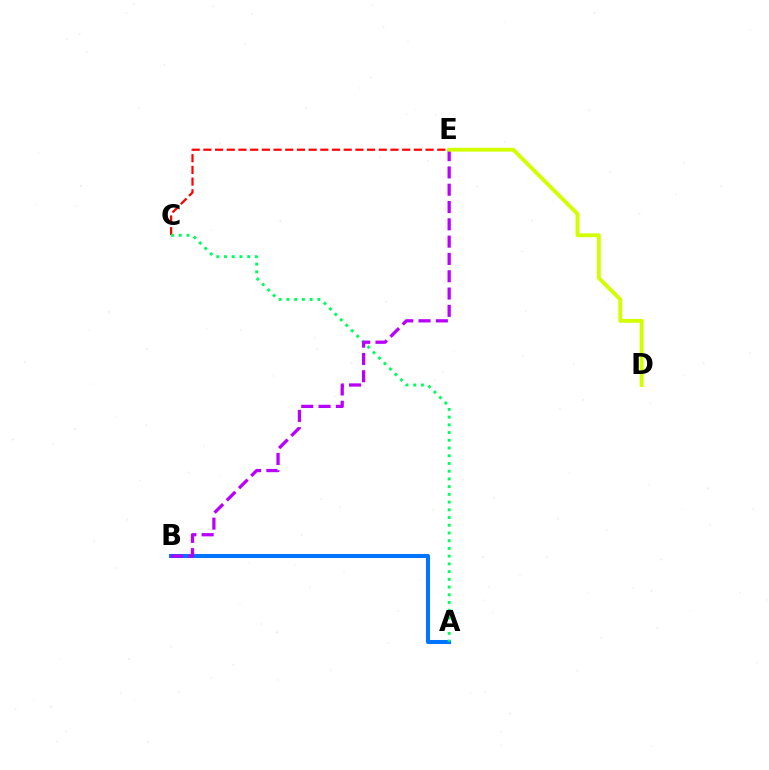{('C', 'E'): [{'color': '#ff0000', 'line_style': 'dashed', 'thickness': 1.59}], ('A', 'B'): [{'color': '#0074ff', 'line_style': 'solid', 'thickness': 2.92}], ('A', 'C'): [{'color': '#00ff5c', 'line_style': 'dotted', 'thickness': 2.1}], ('B', 'E'): [{'color': '#b900ff', 'line_style': 'dashed', 'thickness': 2.35}], ('D', 'E'): [{'color': '#d1ff00', 'line_style': 'solid', 'thickness': 2.78}]}